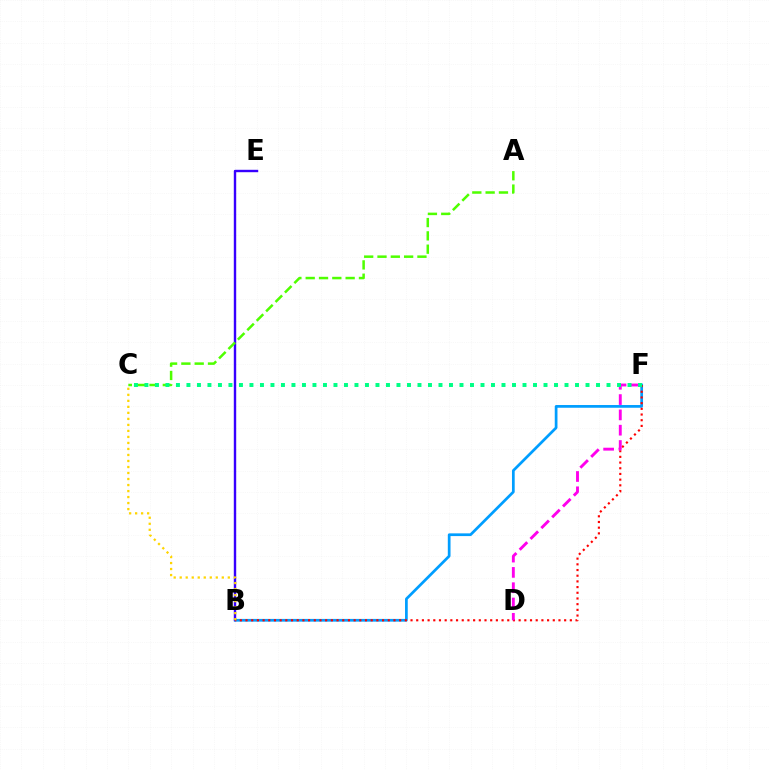{('B', 'F'): [{'color': '#009eff', 'line_style': 'solid', 'thickness': 1.96}, {'color': '#ff0000', 'line_style': 'dotted', 'thickness': 1.55}], ('B', 'E'): [{'color': '#3700ff', 'line_style': 'solid', 'thickness': 1.73}], ('A', 'C'): [{'color': '#4fff00', 'line_style': 'dashed', 'thickness': 1.81}], ('B', 'C'): [{'color': '#ffd500', 'line_style': 'dotted', 'thickness': 1.63}], ('D', 'F'): [{'color': '#ff00ed', 'line_style': 'dashed', 'thickness': 2.08}], ('C', 'F'): [{'color': '#00ff86', 'line_style': 'dotted', 'thickness': 2.85}]}